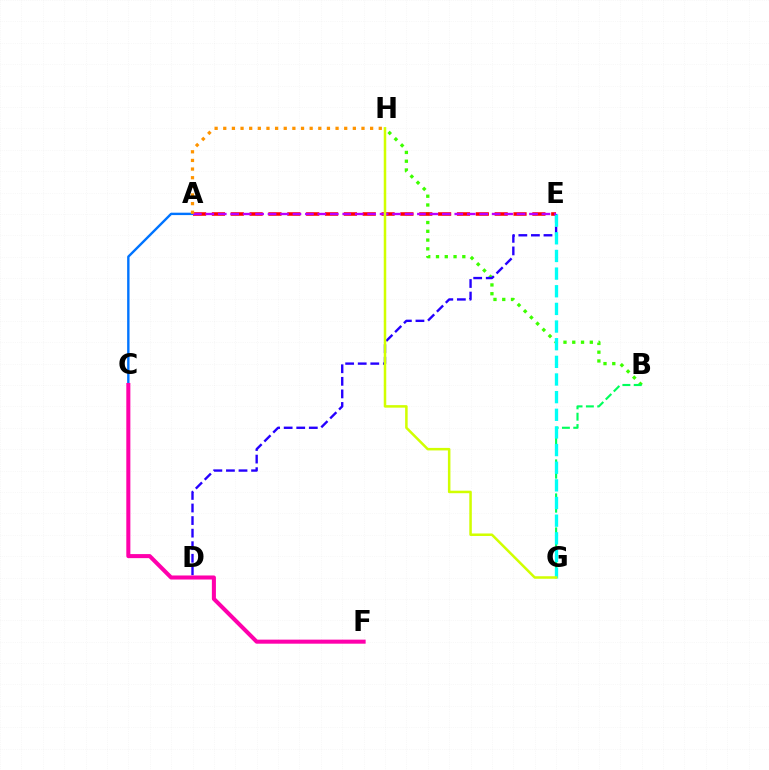{('B', 'H'): [{'color': '#3dff00', 'line_style': 'dotted', 'thickness': 2.38}], ('A', 'E'): [{'color': '#ff0000', 'line_style': 'dashed', 'thickness': 2.56}, {'color': '#b900ff', 'line_style': 'dashed', 'thickness': 1.69}], ('D', 'E'): [{'color': '#2500ff', 'line_style': 'dashed', 'thickness': 1.71}], ('A', 'C'): [{'color': '#0074ff', 'line_style': 'solid', 'thickness': 1.72}], ('B', 'G'): [{'color': '#00ff5c', 'line_style': 'dashed', 'thickness': 1.54}], ('C', 'F'): [{'color': '#ff00ac', 'line_style': 'solid', 'thickness': 2.91}], ('E', 'G'): [{'color': '#00fff6', 'line_style': 'dashed', 'thickness': 2.4}], ('G', 'H'): [{'color': '#d1ff00', 'line_style': 'solid', 'thickness': 1.81}], ('A', 'H'): [{'color': '#ff9400', 'line_style': 'dotted', 'thickness': 2.35}]}